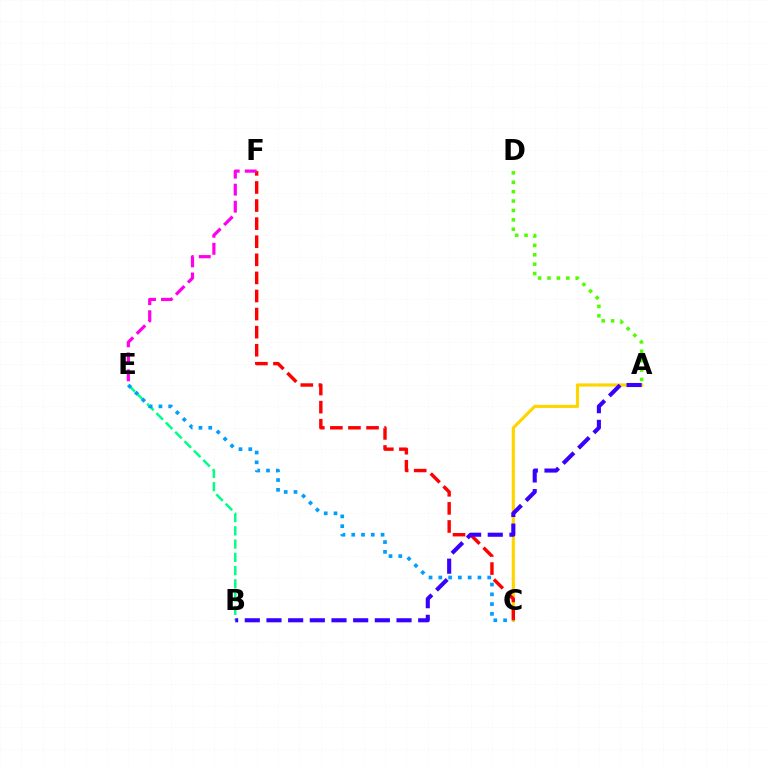{('A', 'C'): [{'color': '#ffd500', 'line_style': 'solid', 'thickness': 2.27}], ('C', 'F'): [{'color': '#ff0000', 'line_style': 'dashed', 'thickness': 2.46}], ('A', 'D'): [{'color': '#4fff00', 'line_style': 'dotted', 'thickness': 2.55}], ('B', 'E'): [{'color': '#00ff86', 'line_style': 'dashed', 'thickness': 1.8}], ('E', 'F'): [{'color': '#ff00ed', 'line_style': 'dashed', 'thickness': 2.31}], ('A', 'B'): [{'color': '#3700ff', 'line_style': 'dashed', 'thickness': 2.94}], ('C', 'E'): [{'color': '#009eff', 'line_style': 'dotted', 'thickness': 2.66}]}